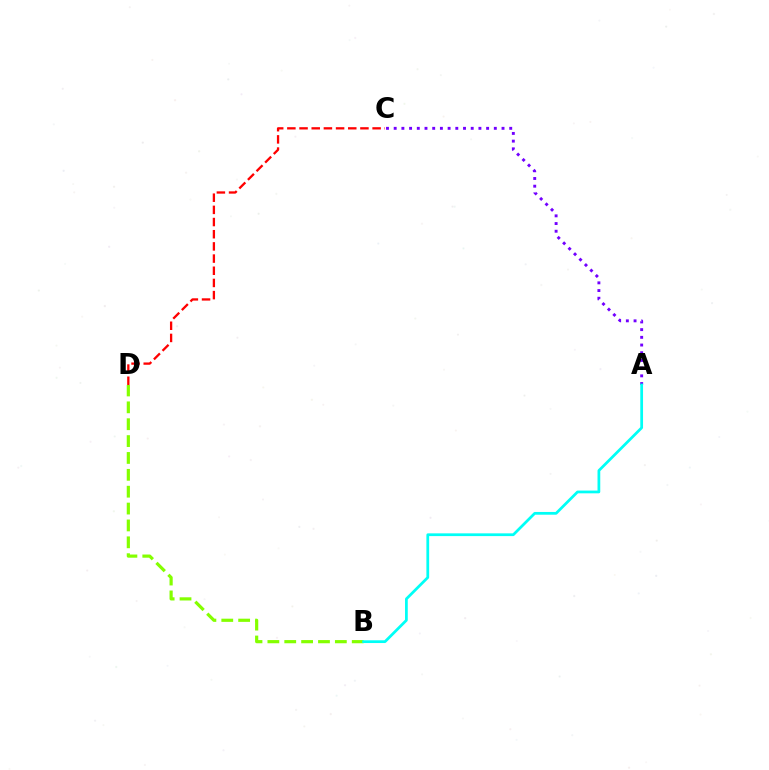{('A', 'C'): [{'color': '#7200ff', 'line_style': 'dotted', 'thickness': 2.09}], ('B', 'D'): [{'color': '#84ff00', 'line_style': 'dashed', 'thickness': 2.29}], ('A', 'B'): [{'color': '#00fff6', 'line_style': 'solid', 'thickness': 1.98}], ('C', 'D'): [{'color': '#ff0000', 'line_style': 'dashed', 'thickness': 1.65}]}